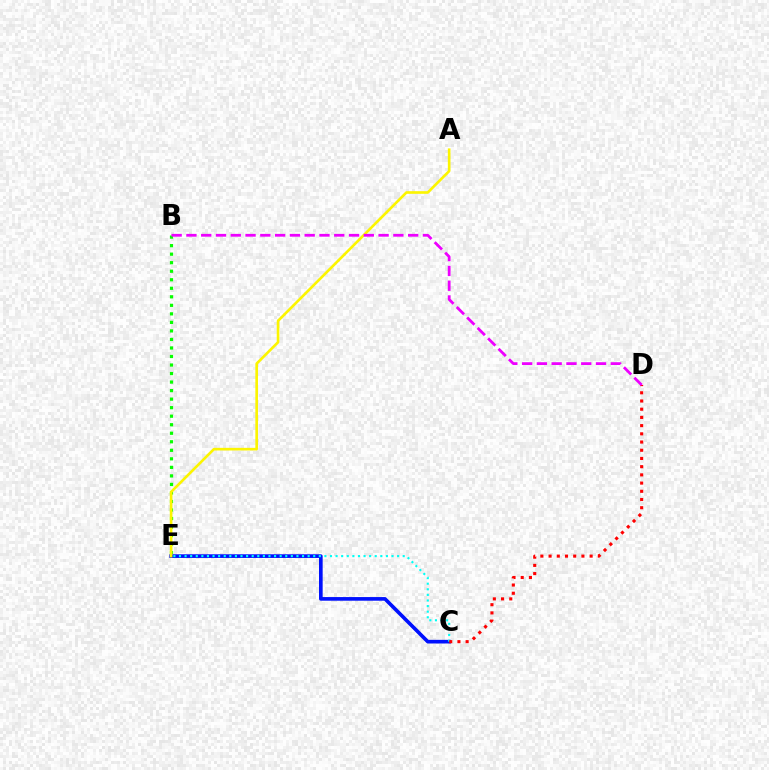{('B', 'E'): [{'color': '#08ff00', 'line_style': 'dotted', 'thickness': 2.32}], ('C', 'E'): [{'color': '#0010ff', 'line_style': 'solid', 'thickness': 2.62}, {'color': '#00fff6', 'line_style': 'dotted', 'thickness': 1.52}], ('A', 'E'): [{'color': '#fcf500', 'line_style': 'solid', 'thickness': 1.9}], ('C', 'D'): [{'color': '#ff0000', 'line_style': 'dotted', 'thickness': 2.23}], ('B', 'D'): [{'color': '#ee00ff', 'line_style': 'dashed', 'thickness': 2.01}]}